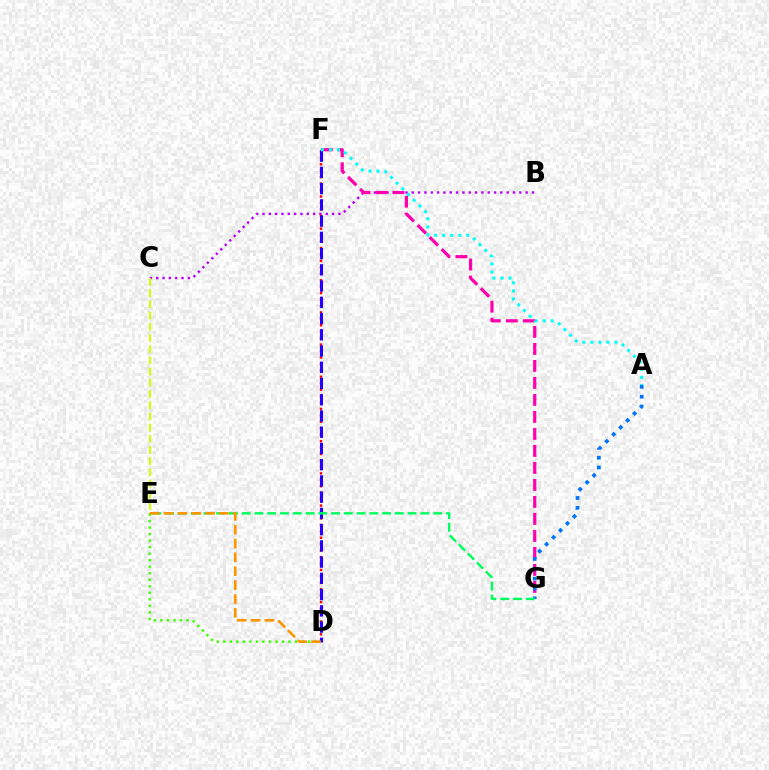{('B', 'C'): [{'color': '#b900ff', 'line_style': 'dotted', 'thickness': 1.72}], ('D', 'F'): [{'color': '#ff0000', 'line_style': 'dotted', 'thickness': 1.75}, {'color': '#2500ff', 'line_style': 'dashed', 'thickness': 2.21}], ('D', 'E'): [{'color': '#3dff00', 'line_style': 'dotted', 'thickness': 1.77}, {'color': '#ff9400', 'line_style': 'dashed', 'thickness': 1.88}], ('F', 'G'): [{'color': '#ff00ac', 'line_style': 'dashed', 'thickness': 2.31}], ('A', 'G'): [{'color': '#0074ff', 'line_style': 'dotted', 'thickness': 2.67}], ('E', 'G'): [{'color': '#00ff5c', 'line_style': 'dashed', 'thickness': 1.73}], ('C', 'E'): [{'color': '#d1ff00', 'line_style': 'dashed', 'thickness': 1.52}], ('A', 'F'): [{'color': '#00fff6', 'line_style': 'dotted', 'thickness': 2.19}]}